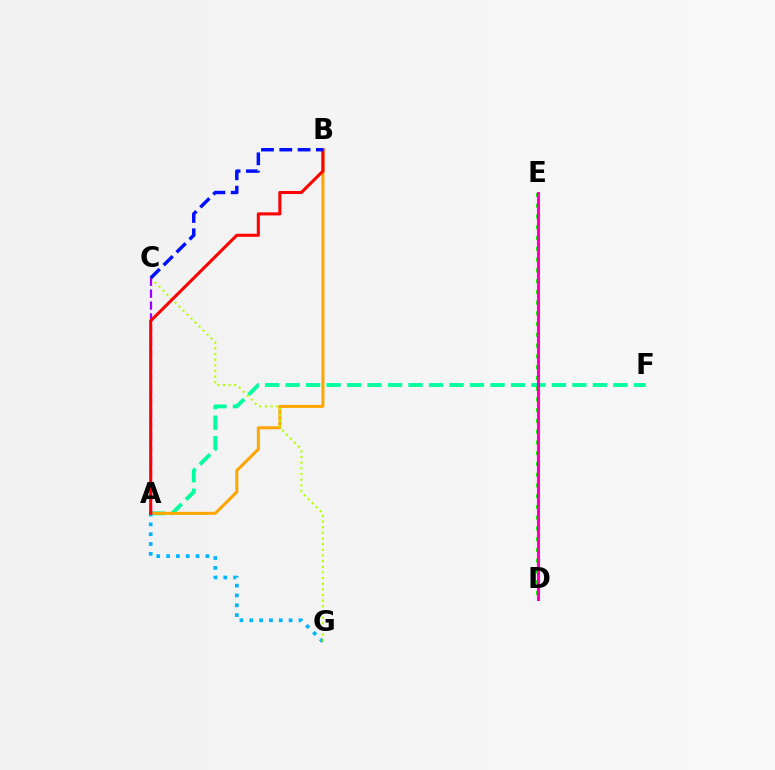{('A', 'F'): [{'color': '#00ff9d', 'line_style': 'dashed', 'thickness': 2.78}], ('A', 'B'): [{'color': '#ffa500', 'line_style': 'solid', 'thickness': 2.17}, {'color': '#ff0000', 'line_style': 'solid', 'thickness': 2.2}], ('A', 'G'): [{'color': '#00b5ff', 'line_style': 'dotted', 'thickness': 2.67}], ('D', 'E'): [{'color': '#08ff00', 'line_style': 'dotted', 'thickness': 2.92}, {'color': '#ff00bd', 'line_style': 'solid', 'thickness': 2.22}], ('C', 'G'): [{'color': '#b3ff00', 'line_style': 'dotted', 'thickness': 1.54}], ('A', 'C'): [{'color': '#9b00ff', 'line_style': 'dashed', 'thickness': 1.62}], ('B', 'C'): [{'color': '#0010ff', 'line_style': 'dashed', 'thickness': 2.48}]}